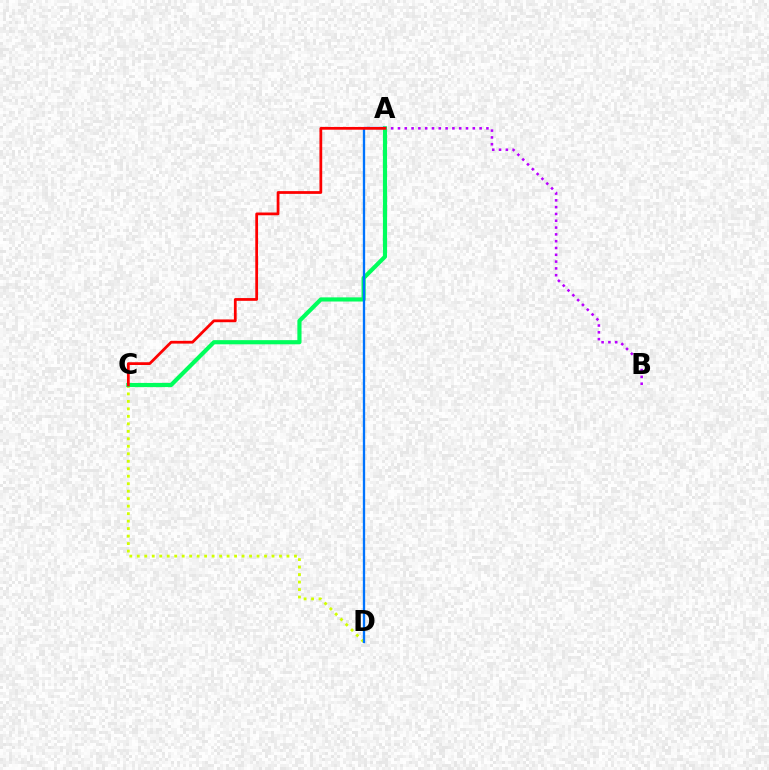{('C', 'D'): [{'color': '#d1ff00', 'line_style': 'dotted', 'thickness': 2.03}], ('A', 'B'): [{'color': '#b900ff', 'line_style': 'dotted', 'thickness': 1.85}], ('A', 'C'): [{'color': '#00ff5c', 'line_style': 'solid', 'thickness': 2.99}, {'color': '#ff0000', 'line_style': 'solid', 'thickness': 1.98}], ('A', 'D'): [{'color': '#0074ff', 'line_style': 'solid', 'thickness': 1.67}]}